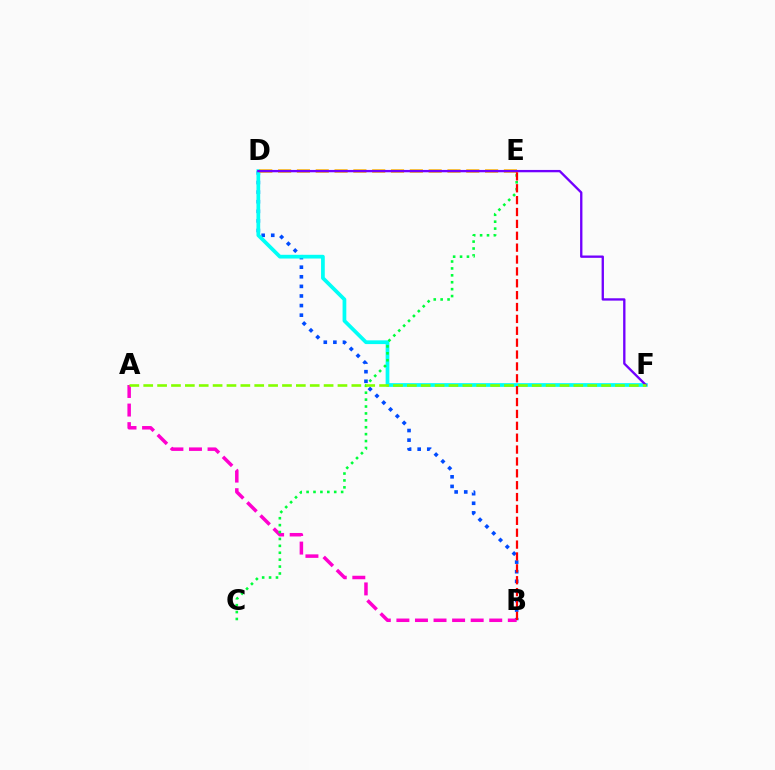{('B', 'D'): [{'color': '#004bff', 'line_style': 'dotted', 'thickness': 2.61}], ('D', 'F'): [{'color': '#00fff6', 'line_style': 'solid', 'thickness': 2.68}, {'color': '#7200ff', 'line_style': 'solid', 'thickness': 1.68}], ('D', 'E'): [{'color': '#ffbd00', 'line_style': 'dashed', 'thickness': 2.56}], ('A', 'B'): [{'color': '#ff00cf', 'line_style': 'dashed', 'thickness': 2.52}], ('C', 'E'): [{'color': '#00ff39', 'line_style': 'dotted', 'thickness': 1.88}], ('A', 'F'): [{'color': '#84ff00', 'line_style': 'dashed', 'thickness': 1.88}], ('B', 'E'): [{'color': '#ff0000', 'line_style': 'dashed', 'thickness': 1.61}]}